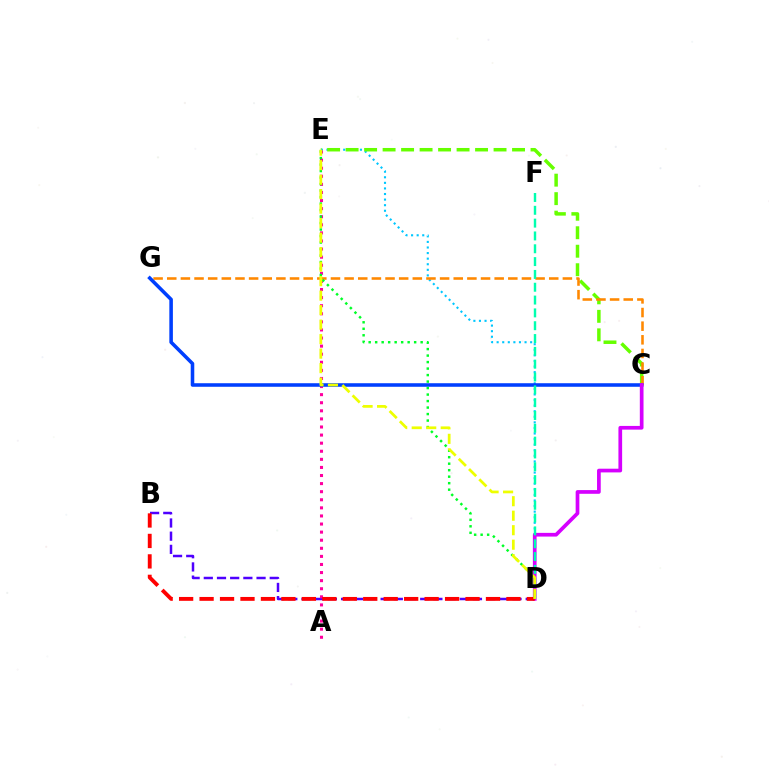{('B', 'D'): [{'color': '#4f00ff', 'line_style': 'dashed', 'thickness': 1.79}, {'color': '#ff0000', 'line_style': 'dashed', 'thickness': 2.78}], ('D', 'E'): [{'color': '#00c7ff', 'line_style': 'dotted', 'thickness': 1.52}, {'color': '#00ff27', 'line_style': 'dotted', 'thickness': 1.77}, {'color': '#eeff00', 'line_style': 'dashed', 'thickness': 1.97}], ('C', 'E'): [{'color': '#66ff00', 'line_style': 'dashed', 'thickness': 2.51}], ('C', 'G'): [{'color': '#ff8800', 'line_style': 'dashed', 'thickness': 1.85}, {'color': '#003fff', 'line_style': 'solid', 'thickness': 2.56}], ('A', 'E'): [{'color': '#ff00a0', 'line_style': 'dotted', 'thickness': 2.2}], ('C', 'D'): [{'color': '#d600ff', 'line_style': 'solid', 'thickness': 2.67}], ('D', 'F'): [{'color': '#00ffaf', 'line_style': 'dashed', 'thickness': 1.74}]}